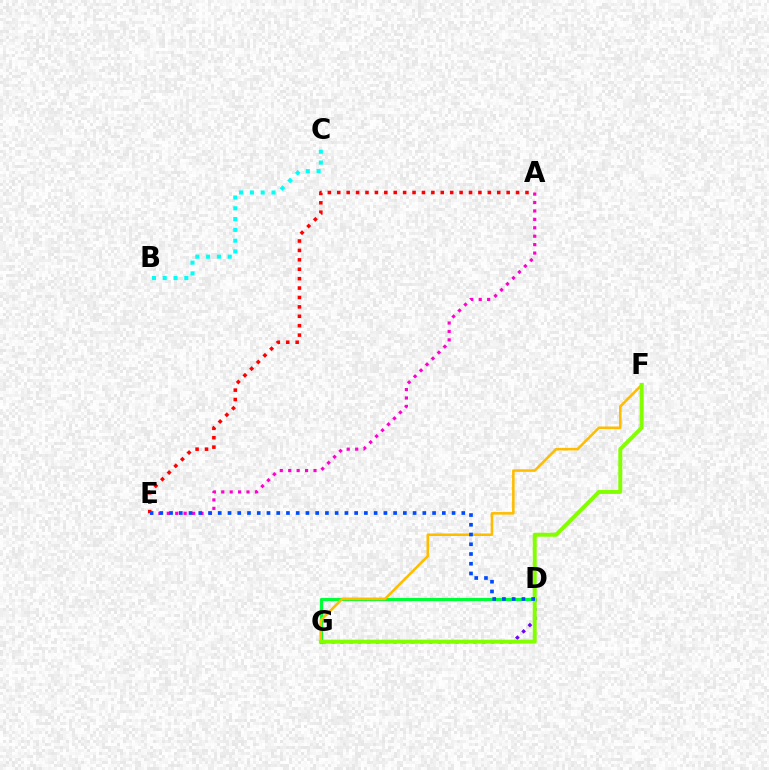{('B', 'C'): [{'color': '#00fff6', 'line_style': 'dotted', 'thickness': 2.93}], ('D', 'G'): [{'color': '#00ff39', 'line_style': 'solid', 'thickness': 2.29}, {'color': '#7200ff', 'line_style': 'dotted', 'thickness': 2.4}], ('F', 'G'): [{'color': '#ffbd00', 'line_style': 'solid', 'thickness': 1.84}, {'color': '#84ff00', 'line_style': 'solid', 'thickness': 2.85}], ('A', 'E'): [{'color': '#ff00cf', 'line_style': 'dotted', 'thickness': 2.29}, {'color': '#ff0000', 'line_style': 'dotted', 'thickness': 2.56}], ('D', 'E'): [{'color': '#004bff', 'line_style': 'dotted', 'thickness': 2.65}]}